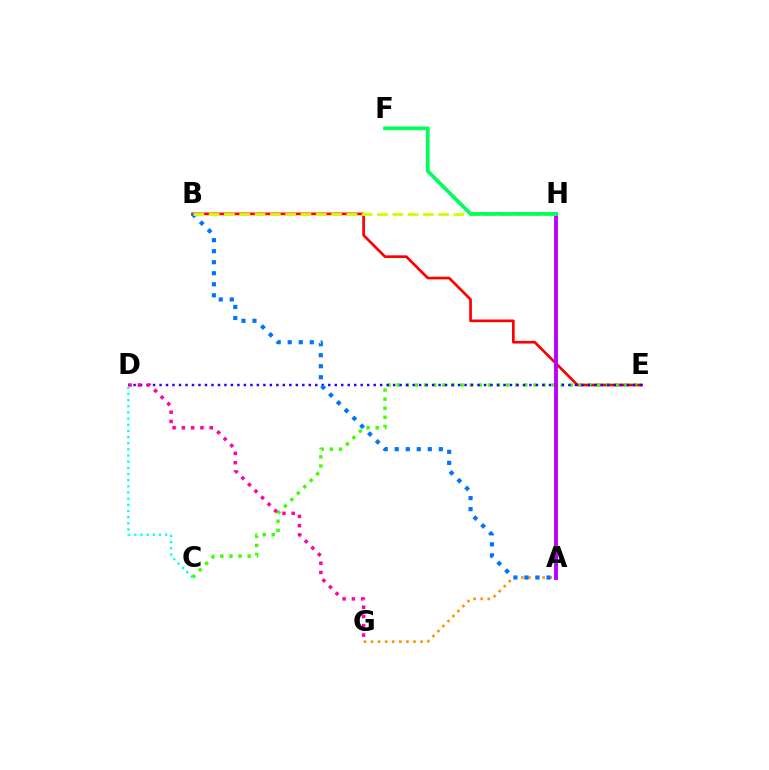{('B', 'E'): [{'color': '#ff0000', 'line_style': 'solid', 'thickness': 1.93}], ('C', 'E'): [{'color': '#3dff00', 'line_style': 'dotted', 'thickness': 2.48}], ('D', 'E'): [{'color': '#2500ff', 'line_style': 'dotted', 'thickness': 1.76}], ('A', 'H'): [{'color': '#b900ff', 'line_style': 'solid', 'thickness': 2.79}], ('A', 'G'): [{'color': '#ff9400', 'line_style': 'dotted', 'thickness': 1.92}], ('A', 'B'): [{'color': '#0074ff', 'line_style': 'dotted', 'thickness': 2.99}], ('B', 'H'): [{'color': '#d1ff00', 'line_style': 'dashed', 'thickness': 2.08}], ('F', 'H'): [{'color': '#00ff5c', 'line_style': 'solid', 'thickness': 2.69}], ('D', 'G'): [{'color': '#ff00ac', 'line_style': 'dotted', 'thickness': 2.52}], ('C', 'D'): [{'color': '#00fff6', 'line_style': 'dotted', 'thickness': 1.67}]}